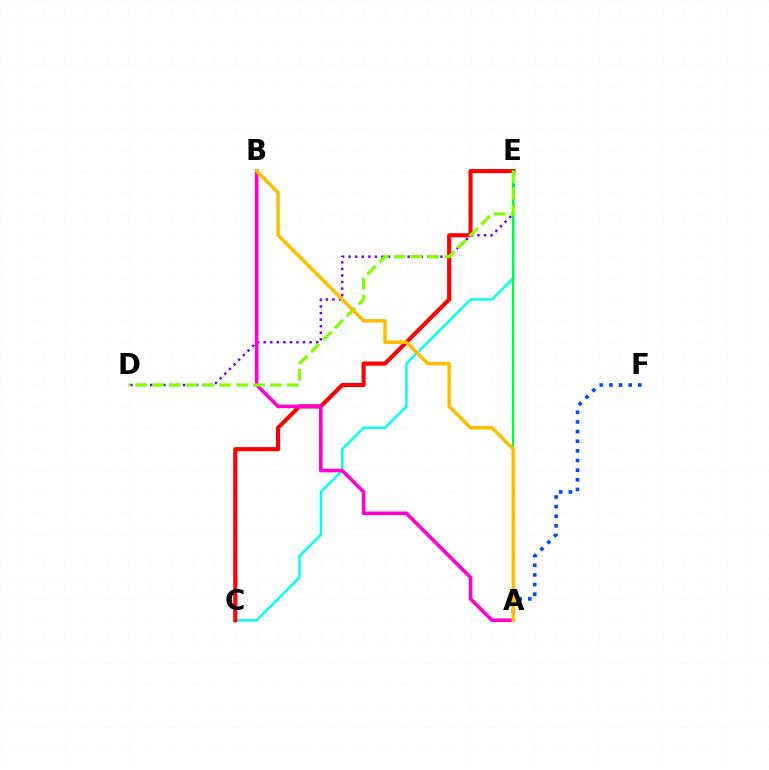{('C', 'E'): [{'color': '#00fff6', 'line_style': 'solid', 'thickness': 1.75}, {'color': '#ff0000', 'line_style': 'solid', 'thickness': 2.97}], ('D', 'E'): [{'color': '#7200ff', 'line_style': 'dotted', 'thickness': 1.78}, {'color': '#84ff00', 'line_style': 'dashed', 'thickness': 2.29}], ('A', 'E'): [{'color': '#00ff39', 'line_style': 'solid', 'thickness': 1.57}], ('A', 'B'): [{'color': '#ff00cf', 'line_style': 'solid', 'thickness': 2.6}, {'color': '#ffbd00', 'line_style': 'solid', 'thickness': 2.52}], ('A', 'F'): [{'color': '#004bff', 'line_style': 'dotted', 'thickness': 2.62}]}